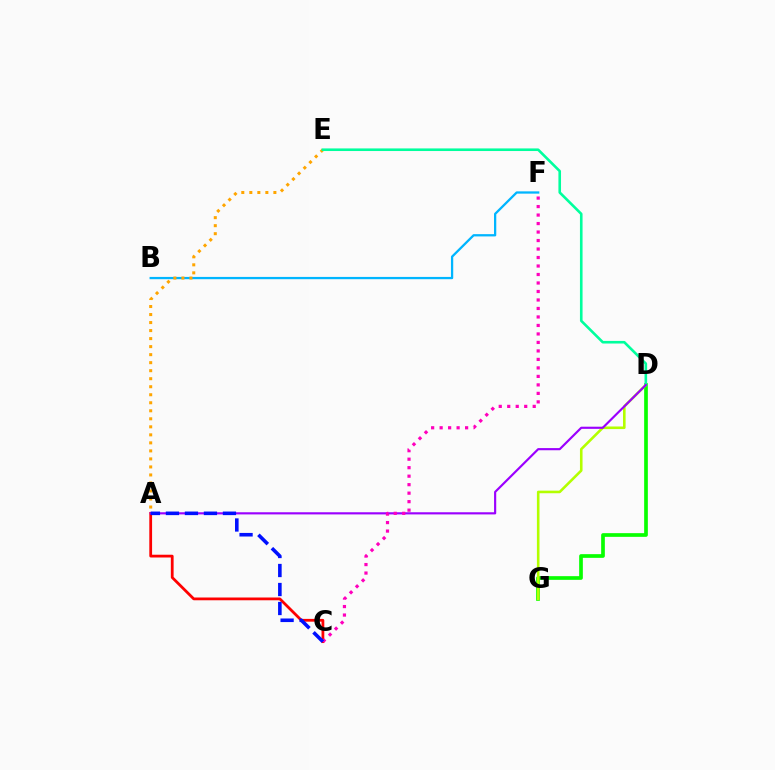{('D', 'G'): [{'color': '#08ff00', 'line_style': 'solid', 'thickness': 2.66}, {'color': '#b3ff00', 'line_style': 'solid', 'thickness': 1.86}], ('A', 'C'): [{'color': '#ff0000', 'line_style': 'solid', 'thickness': 2.0}, {'color': '#0010ff', 'line_style': 'dashed', 'thickness': 2.58}], ('B', 'F'): [{'color': '#00b5ff', 'line_style': 'solid', 'thickness': 1.64}], ('A', 'E'): [{'color': '#ffa500', 'line_style': 'dotted', 'thickness': 2.18}], ('D', 'E'): [{'color': '#00ff9d', 'line_style': 'solid', 'thickness': 1.88}], ('A', 'D'): [{'color': '#9b00ff', 'line_style': 'solid', 'thickness': 1.55}], ('C', 'F'): [{'color': '#ff00bd', 'line_style': 'dotted', 'thickness': 2.31}]}